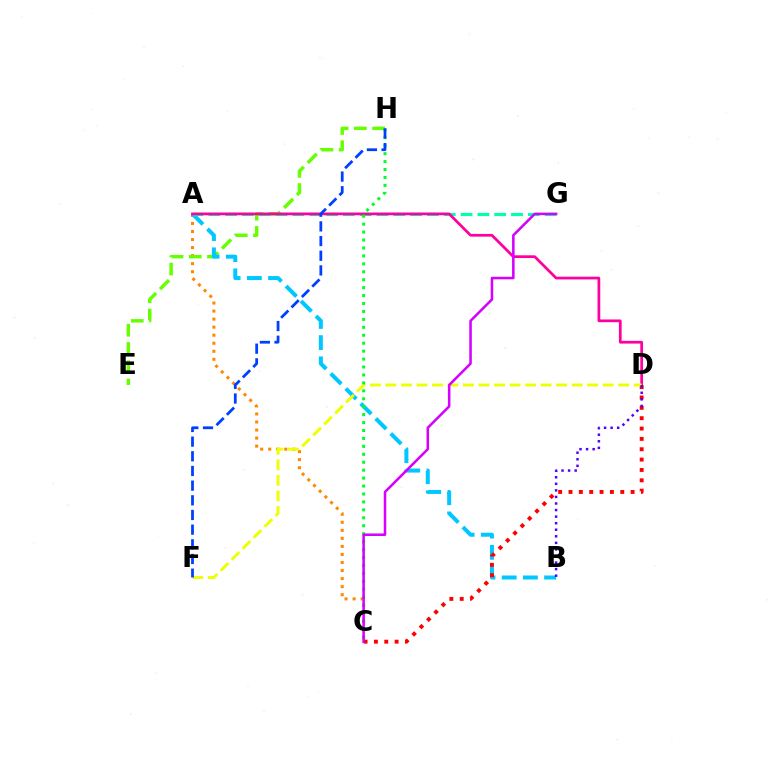{('A', 'C'): [{'color': '#ff8800', 'line_style': 'dotted', 'thickness': 2.18}], ('E', 'H'): [{'color': '#66ff00', 'line_style': 'dashed', 'thickness': 2.48}], ('A', 'B'): [{'color': '#00c7ff', 'line_style': 'dashed', 'thickness': 2.88}], ('A', 'G'): [{'color': '#00ffaf', 'line_style': 'dashed', 'thickness': 2.28}], ('A', 'D'): [{'color': '#ff00a0', 'line_style': 'solid', 'thickness': 1.97}], ('C', 'D'): [{'color': '#ff0000', 'line_style': 'dotted', 'thickness': 2.81}], ('D', 'F'): [{'color': '#eeff00', 'line_style': 'dashed', 'thickness': 2.11}], ('C', 'H'): [{'color': '#00ff27', 'line_style': 'dotted', 'thickness': 2.16}], ('C', 'G'): [{'color': '#d600ff', 'line_style': 'solid', 'thickness': 1.82}], ('F', 'H'): [{'color': '#003fff', 'line_style': 'dashed', 'thickness': 1.99}], ('B', 'D'): [{'color': '#4f00ff', 'line_style': 'dotted', 'thickness': 1.78}]}